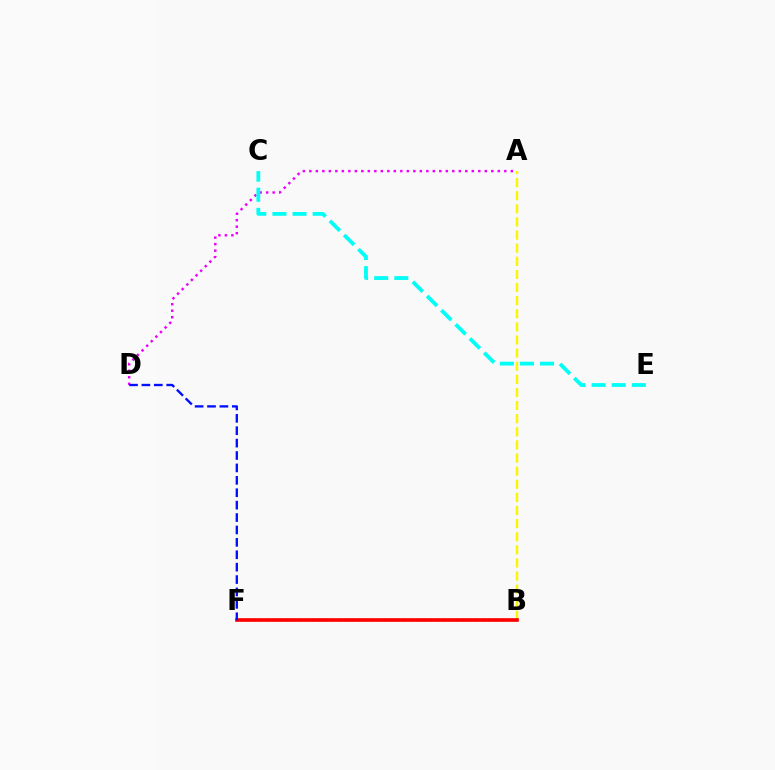{('A', 'B'): [{'color': '#fcf500', 'line_style': 'dashed', 'thickness': 1.78}], ('A', 'D'): [{'color': '#ee00ff', 'line_style': 'dotted', 'thickness': 1.77}], ('B', 'F'): [{'color': '#08ff00', 'line_style': 'dotted', 'thickness': 1.77}, {'color': '#ff0000', 'line_style': 'solid', 'thickness': 2.63}], ('D', 'F'): [{'color': '#0010ff', 'line_style': 'dashed', 'thickness': 1.69}], ('C', 'E'): [{'color': '#00fff6', 'line_style': 'dashed', 'thickness': 2.73}]}